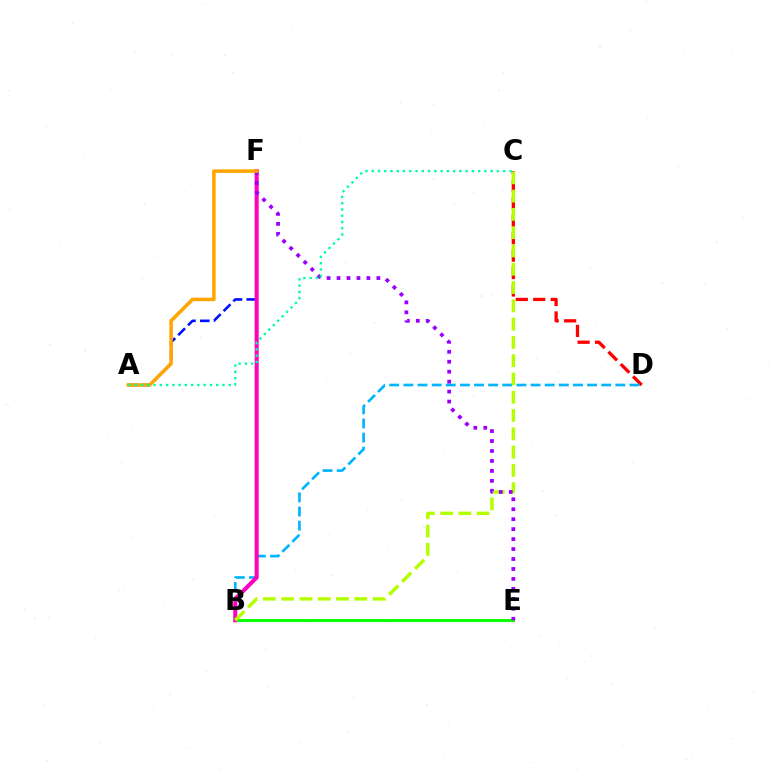{('C', 'D'): [{'color': '#ff0000', 'line_style': 'dashed', 'thickness': 2.37}], ('A', 'F'): [{'color': '#0010ff', 'line_style': 'dashed', 'thickness': 1.88}, {'color': '#ffa500', 'line_style': 'solid', 'thickness': 2.54}], ('B', 'D'): [{'color': '#00b5ff', 'line_style': 'dashed', 'thickness': 1.92}], ('B', 'E'): [{'color': '#08ff00', 'line_style': 'solid', 'thickness': 2.1}], ('B', 'F'): [{'color': '#ff00bd', 'line_style': 'solid', 'thickness': 2.92}], ('B', 'C'): [{'color': '#b3ff00', 'line_style': 'dashed', 'thickness': 2.48}], ('E', 'F'): [{'color': '#9b00ff', 'line_style': 'dotted', 'thickness': 2.71}], ('A', 'C'): [{'color': '#00ff9d', 'line_style': 'dotted', 'thickness': 1.7}]}